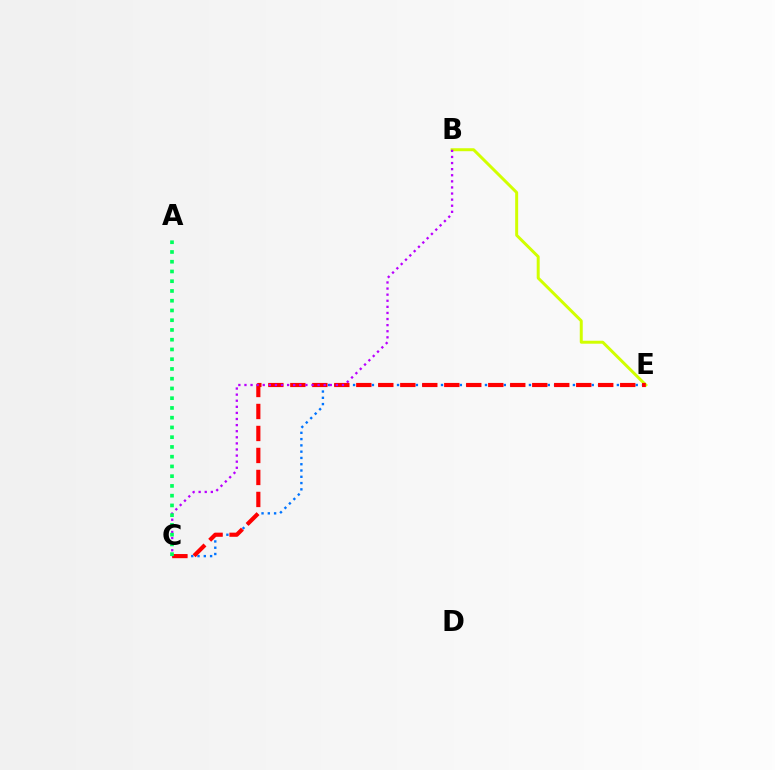{('B', 'E'): [{'color': '#d1ff00', 'line_style': 'solid', 'thickness': 2.14}], ('C', 'E'): [{'color': '#0074ff', 'line_style': 'dotted', 'thickness': 1.71}, {'color': '#ff0000', 'line_style': 'dashed', 'thickness': 2.99}], ('B', 'C'): [{'color': '#b900ff', 'line_style': 'dotted', 'thickness': 1.66}], ('A', 'C'): [{'color': '#00ff5c', 'line_style': 'dotted', 'thickness': 2.65}]}